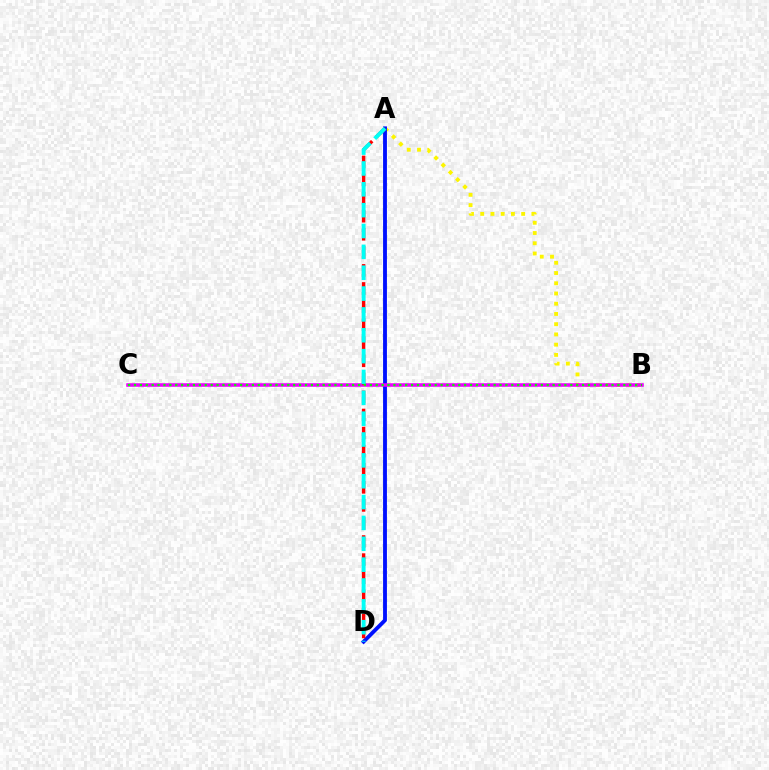{('A', 'B'): [{'color': '#fcf500', 'line_style': 'dotted', 'thickness': 2.78}], ('A', 'D'): [{'color': '#0010ff', 'line_style': 'solid', 'thickness': 2.77}, {'color': '#ff0000', 'line_style': 'dashed', 'thickness': 2.46}, {'color': '#00fff6', 'line_style': 'dashed', 'thickness': 2.83}], ('B', 'C'): [{'color': '#ee00ff', 'line_style': 'solid', 'thickness': 2.54}, {'color': '#08ff00', 'line_style': 'dotted', 'thickness': 1.6}]}